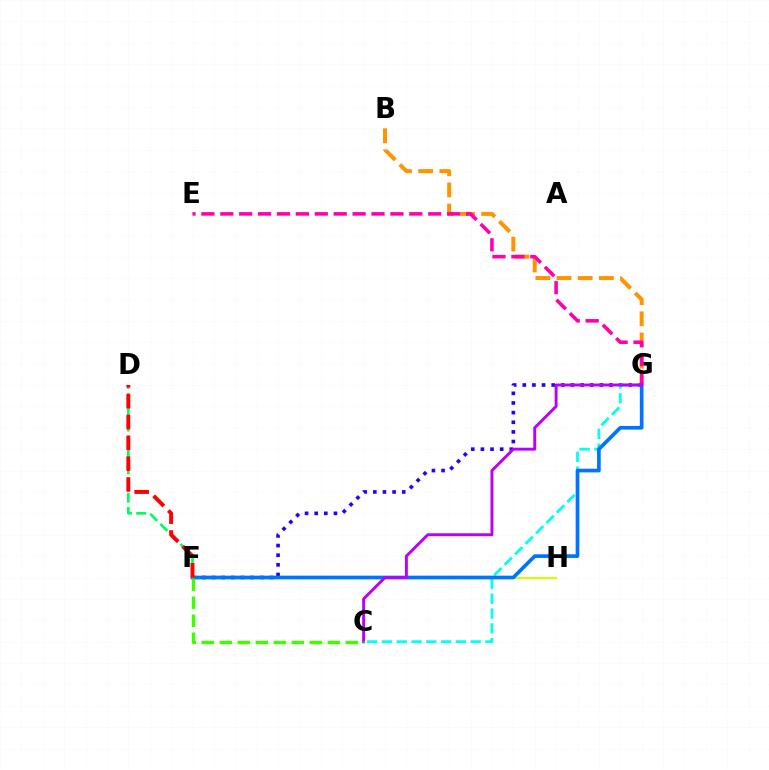{('F', 'G'): [{'color': '#2500ff', 'line_style': 'dotted', 'thickness': 2.62}, {'color': '#0074ff', 'line_style': 'solid', 'thickness': 2.65}], ('C', 'G'): [{'color': '#00fff6', 'line_style': 'dashed', 'thickness': 2.01}, {'color': '#b900ff', 'line_style': 'solid', 'thickness': 2.09}], ('F', 'H'): [{'color': '#d1ff00', 'line_style': 'solid', 'thickness': 1.54}], ('B', 'G'): [{'color': '#ff9400', 'line_style': 'dashed', 'thickness': 2.88}], ('D', 'F'): [{'color': '#00ff5c', 'line_style': 'dashed', 'thickness': 1.93}, {'color': '#ff0000', 'line_style': 'dashed', 'thickness': 2.83}], ('E', 'G'): [{'color': '#ff00ac', 'line_style': 'dashed', 'thickness': 2.57}], ('C', 'F'): [{'color': '#3dff00', 'line_style': 'dashed', 'thickness': 2.45}]}